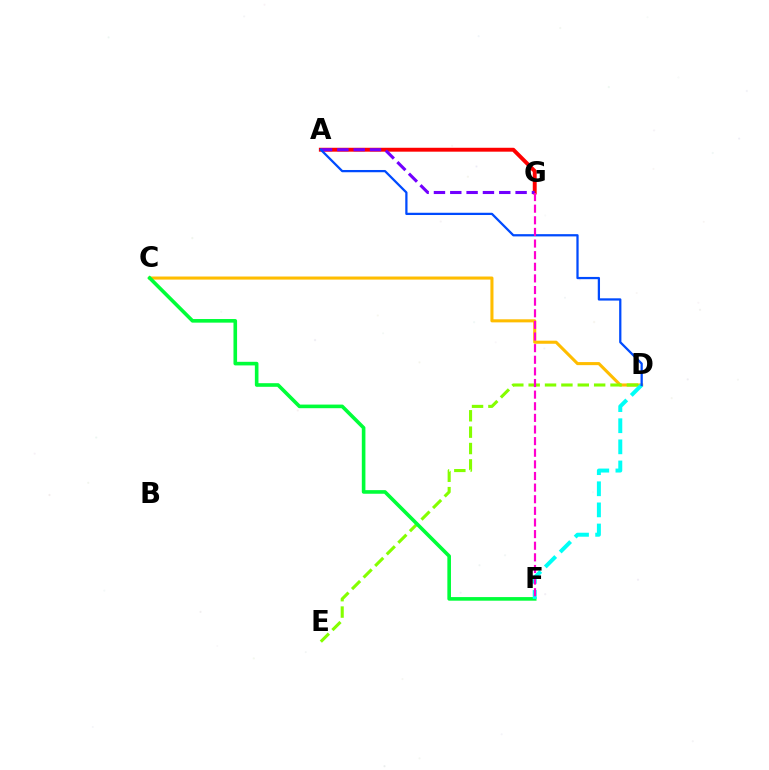{('A', 'G'): [{'color': '#ff0000', 'line_style': 'solid', 'thickness': 2.81}, {'color': '#7200ff', 'line_style': 'dashed', 'thickness': 2.22}], ('C', 'D'): [{'color': '#ffbd00', 'line_style': 'solid', 'thickness': 2.21}], ('D', 'E'): [{'color': '#84ff00', 'line_style': 'dashed', 'thickness': 2.22}], ('C', 'F'): [{'color': '#00ff39', 'line_style': 'solid', 'thickness': 2.6}], ('D', 'F'): [{'color': '#00fff6', 'line_style': 'dashed', 'thickness': 2.87}], ('A', 'D'): [{'color': '#004bff', 'line_style': 'solid', 'thickness': 1.62}], ('F', 'G'): [{'color': '#ff00cf', 'line_style': 'dashed', 'thickness': 1.58}]}